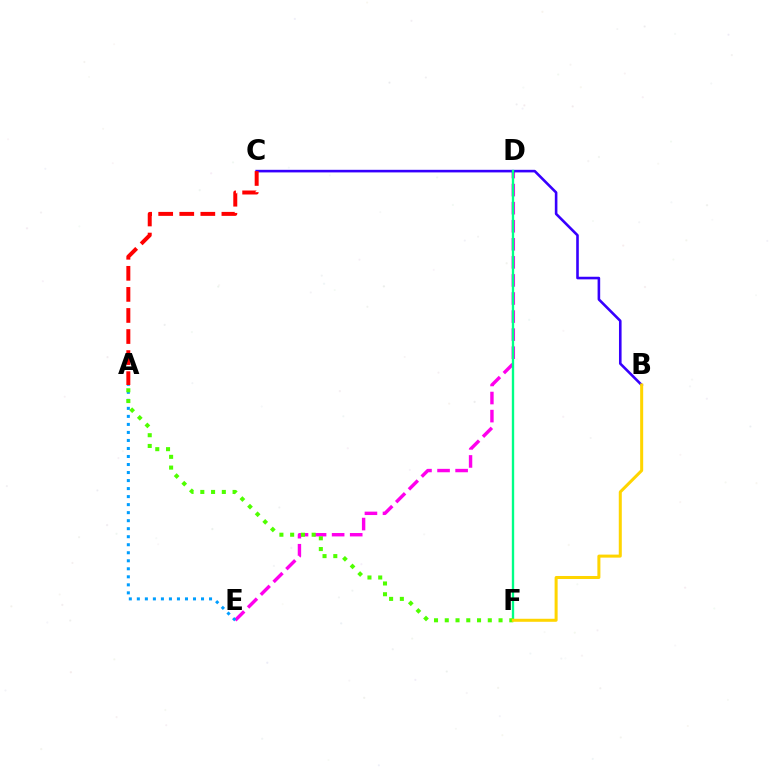{('D', 'E'): [{'color': '#ff00ed', 'line_style': 'dashed', 'thickness': 2.45}], ('B', 'C'): [{'color': '#3700ff', 'line_style': 'solid', 'thickness': 1.87}], ('A', 'E'): [{'color': '#009eff', 'line_style': 'dotted', 'thickness': 2.18}], ('D', 'F'): [{'color': '#00ff86', 'line_style': 'solid', 'thickness': 1.69}], ('A', 'C'): [{'color': '#ff0000', 'line_style': 'dashed', 'thickness': 2.86}], ('A', 'F'): [{'color': '#4fff00', 'line_style': 'dotted', 'thickness': 2.92}], ('B', 'F'): [{'color': '#ffd500', 'line_style': 'solid', 'thickness': 2.17}]}